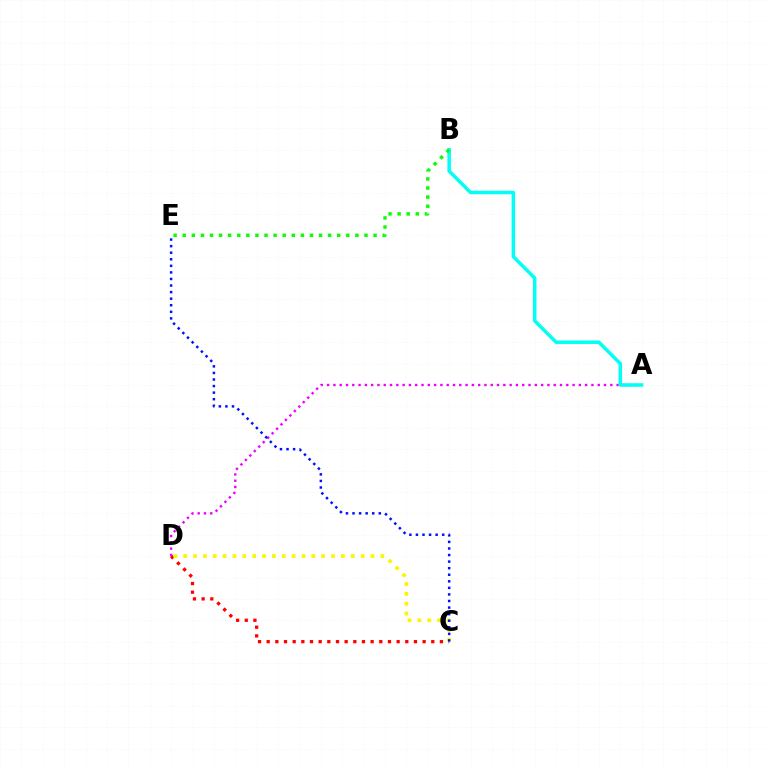{('C', 'D'): [{'color': '#ff0000', 'line_style': 'dotted', 'thickness': 2.35}, {'color': '#fcf500', 'line_style': 'dotted', 'thickness': 2.68}], ('A', 'D'): [{'color': '#ee00ff', 'line_style': 'dotted', 'thickness': 1.71}], ('C', 'E'): [{'color': '#0010ff', 'line_style': 'dotted', 'thickness': 1.78}], ('A', 'B'): [{'color': '#00fff6', 'line_style': 'solid', 'thickness': 2.51}], ('B', 'E'): [{'color': '#08ff00', 'line_style': 'dotted', 'thickness': 2.47}]}